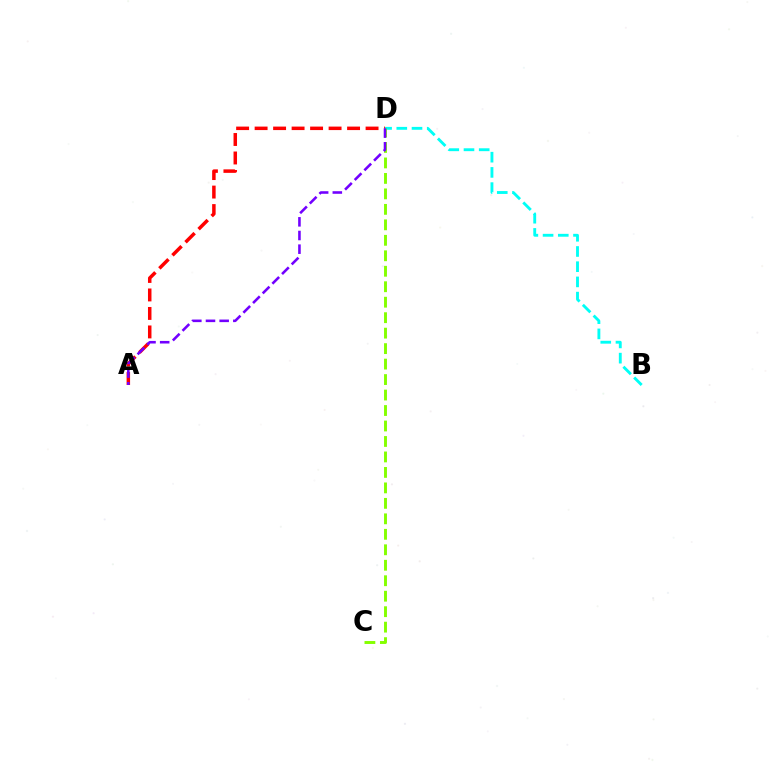{('A', 'D'): [{'color': '#ff0000', 'line_style': 'dashed', 'thickness': 2.51}, {'color': '#7200ff', 'line_style': 'dashed', 'thickness': 1.86}], ('B', 'D'): [{'color': '#00fff6', 'line_style': 'dashed', 'thickness': 2.07}], ('C', 'D'): [{'color': '#84ff00', 'line_style': 'dashed', 'thickness': 2.1}]}